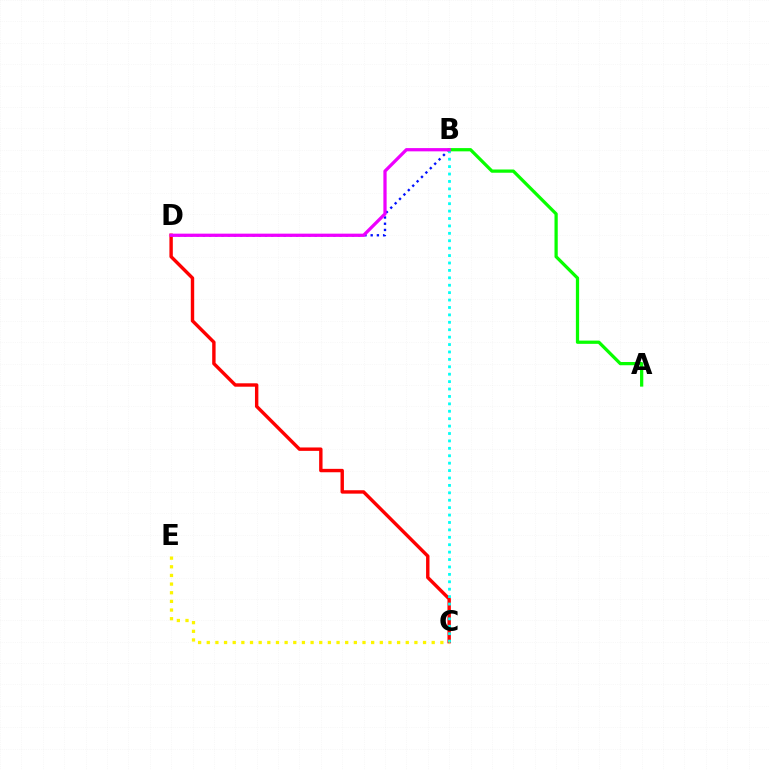{('C', 'D'): [{'color': '#ff0000', 'line_style': 'solid', 'thickness': 2.45}], ('B', 'D'): [{'color': '#0010ff', 'line_style': 'dotted', 'thickness': 1.69}, {'color': '#ee00ff', 'line_style': 'solid', 'thickness': 2.34}], ('B', 'C'): [{'color': '#00fff6', 'line_style': 'dotted', 'thickness': 2.01}], ('A', 'B'): [{'color': '#08ff00', 'line_style': 'solid', 'thickness': 2.34}], ('C', 'E'): [{'color': '#fcf500', 'line_style': 'dotted', 'thickness': 2.35}]}